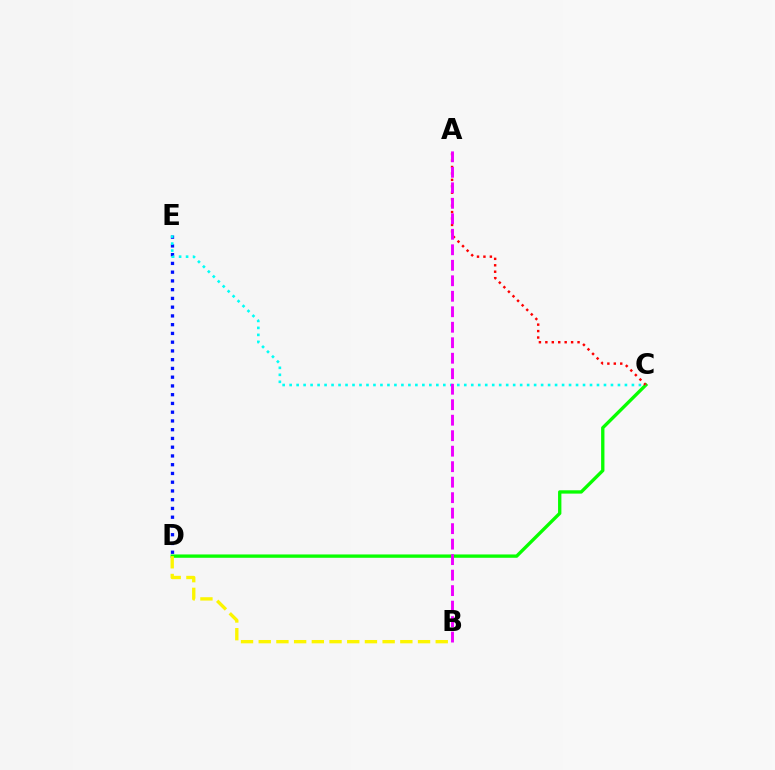{('D', 'E'): [{'color': '#0010ff', 'line_style': 'dotted', 'thickness': 2.38}], ('C', 'D'): [{'color': '#08ff00', 'line_style': 'solid', 'thickness': 2.4}], ('A', 'C'): [{'color': '#ff0000', 'line_style': 'dotted', 'thickness': 1.75}], ('B', 'D'): [{'color': '#fcf500', 'line_style': 'dashed', 'thickness': 2.4}], ('C', 'E'): [{'color': '#00fff6', 'line_style': 'dotted', 'thickness': 1.9}], ('A', 'B'): [{'color': '#ee00ff', 'line_style': 'dashed', 'thickness': 2.1}]}